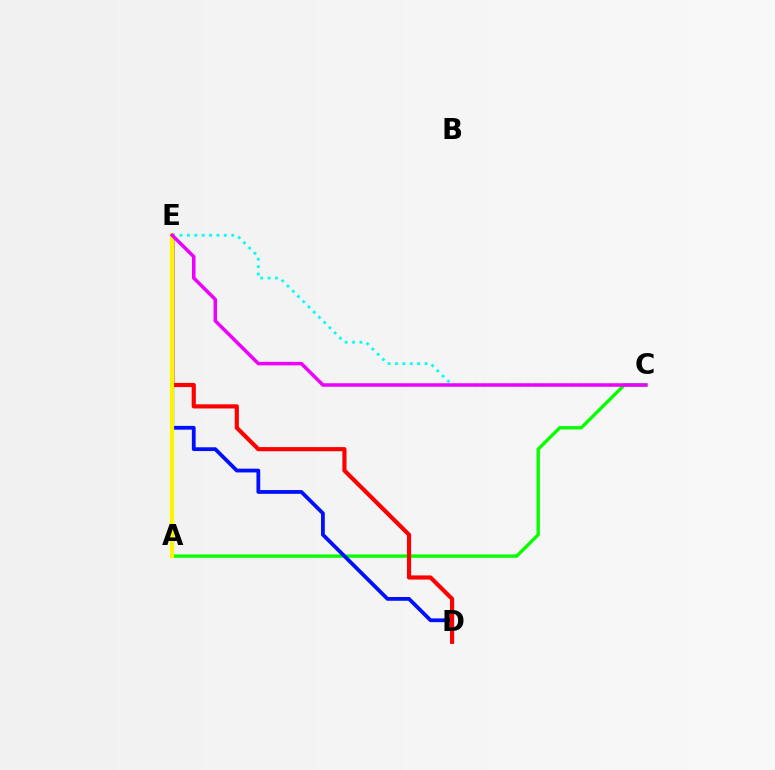{('A', 'C'): [{'color': '#08ff00', 'line_style': 'solid', 'thickness': 2.43}], ('D', 'E'): [{'color': '#0010ff', 'line_style': 'solid', 'thickness': 2.72}, {'color': '#ff0000', 'line_style': 'solid', 'thickness': 2.99}], ('A', 'E'): [{'color': '#fcf500', 'line_style': 'solid', 'thickness': 3.0}], ('C', 'E'): [{'color': '#00fff6', 'line_style': 'dotted', 'thickness': 2.01}, {'color': '#ee00ff', 'line_style': 'solid', 'thickness': 2.52}]}